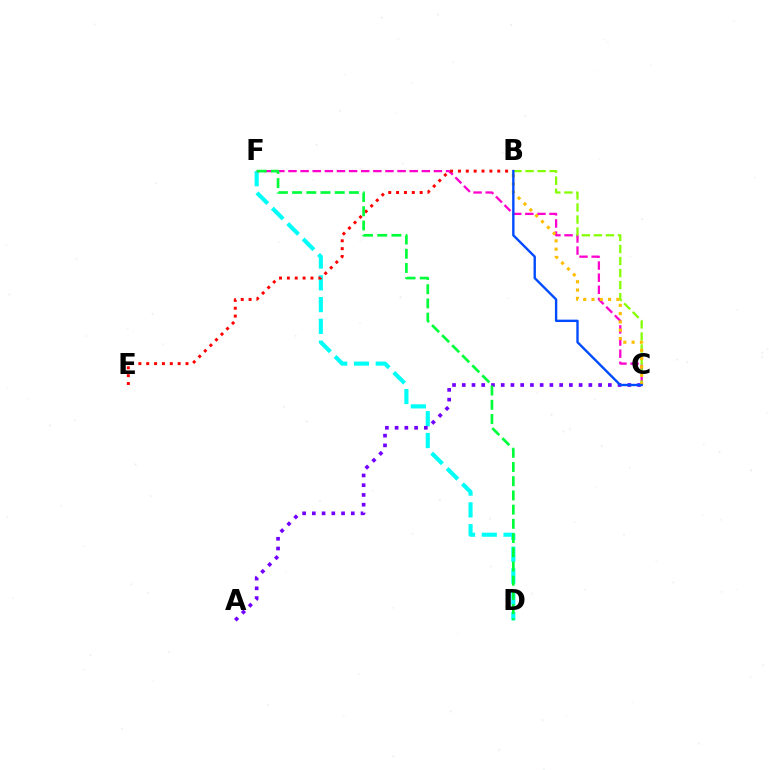{('D', 'F'): [{'color': '#00fff6', 'line_style': 'dashed', 'thickness': 2.96}, {'color': '#00ff39', 'line_style': 'dashed', 'thickness': 1.93}], ('A', 'C'): [{'color': '#7200ff', 'line_style': 'dotted', 'thickness': 2.65}], ('C', 'F'): [{'color': '#ff00cf', 'line_style': 'dashed', 'thickness': 1.65}], ('B', 'C'): [{'color': '#84ff00', 'line_style': 'dashed', 'thickness': 1.64}, {'color': '#ffbd00', 'line_style': 'dotted', 'thickness': 2.25}, {'color': '#004bff', 'line_style': 'solid', 'thickness': 1.71}], ('B', 'E'): [{'color': '#ff0000', 'line_style': 'dotted', 'thickness': 2.14}]}